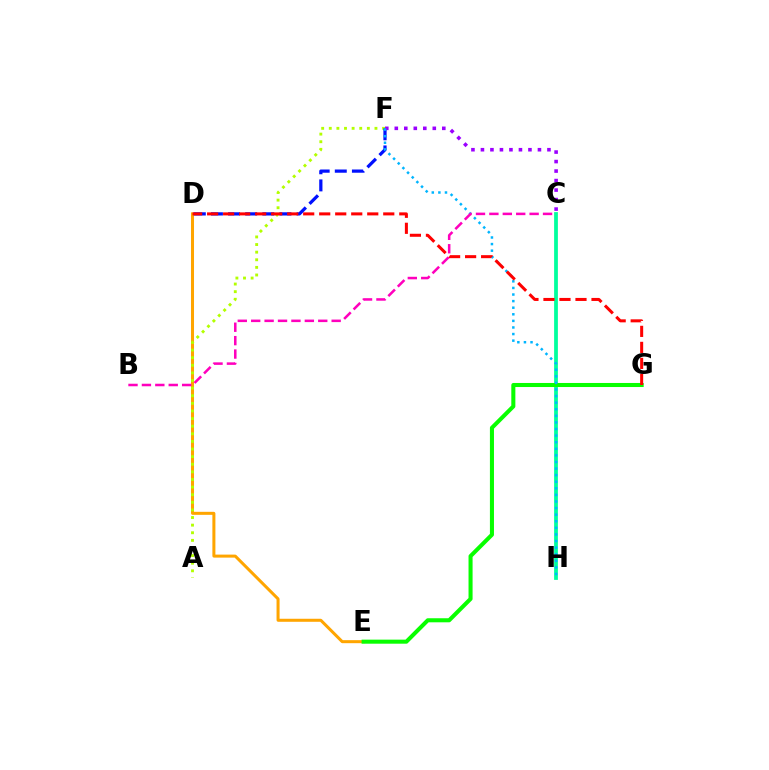{('D', 'E'): [{'color': '#ffa500', 'line_style': 'solid', 'thickness': 2.18}], ('A', 'F'): [{'color': '#b3ff00', 'line_style': 'dotted', 'thickness': 2.07}], ('C', 'H'): [{'color': '#00ff9d', 'line_style': 'solid', 'thickness': 2.71}], ('D', 'F'): [{'color': '#0010ff', 'line_style': 'dashed', 'thickness': 2.33}], ('C', 'F'): [{'color': '#9b00ff', 'line_style': 'dotted', 'thickness': 2.58}], ('E', 'G'): [{'color': '#08ff00', 'line_style': 'solid', 'thickness': 2.92}], ('F', 'H'): [{'color': '#00b5ff', 'line_style': 'dotted', 'thickness': 1.79}], ('D', 'G'): [{'color': '#ff0000', 'line_style': 'dashed', 'thickness': 2.18}], ('B', 'C'): [{'color': '#ff00bd', 'line_style': 'dashed', 'thickness': 1.82}]}